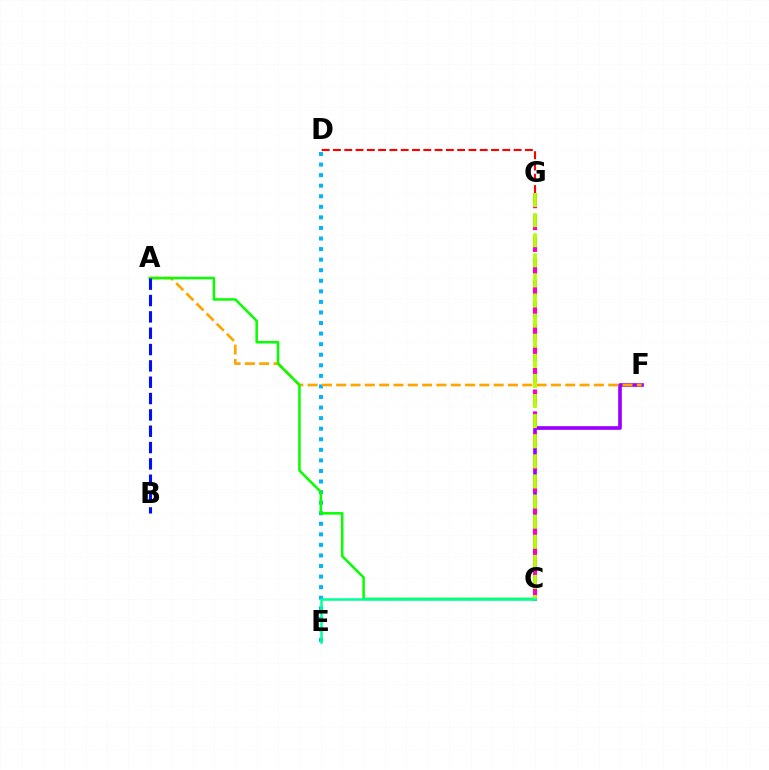{('C', 'F'): [{'color': '#9b00ff', 'line_style': 'solid', 'thickness': 2.64}], ('D', 'E'): [{'color': '#00b5ff', 'line_style': 'dotted', 'thickness': 2.87}], ('C', 'G'): [{'color': '#ff00bd', 'line_style': 'dashed', 'thickness': 2.97}, {'color': '#b3ff00', 'line_style': 'dashed', 'thickness': 2.73}], ('A', 'F'): [{'color': '#ffa500', 'line_style': 'dashed', 'thickness': 1.94}], ('A', 'C'): [{'color': '#08ff00', 'line_style': 'solid', 'thickness': 1.83}], ('D', 'G'): [{'color': '#ff0000', 'line_style': 'dashed', 'thickness': 1.53}], ('A', 'B'): [{'color': '#0010ff', 'line_style': 'dashed', 'thickness': 2.22}], ('C', 'E'): [{'color': '#00ff9d', 'line_style': 'solid', 'thickness': 1.82}]}